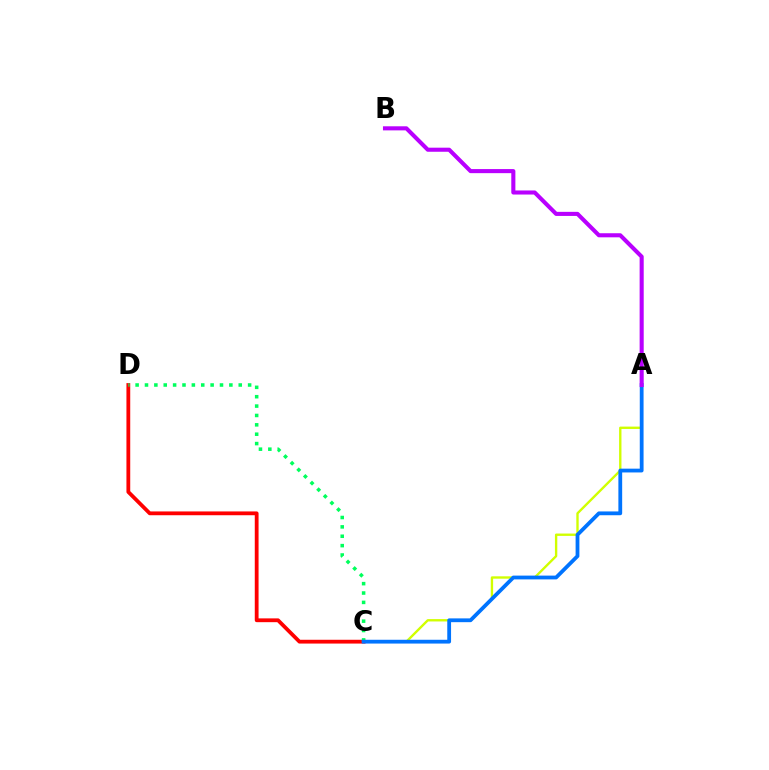{('C', 'D'): [{'color': '#ff0000', 'line_style': 'solid', 'thickness': 2.73}, {'color': '#00ff5c', 'line_style': 'dotted', 'thickness': 2.55}], ('A', 'C'): [{'color': '#d1ff00', 'line_style': 'solid', 'thickness': 1.7}, {'color': '#0074ff', 'line_style': 'solid', 'thickness': 2.73}], ('A', 'B'): [{'color': '#b900ff', 'line_style': 'solid', 'thickness': 2.94}]}